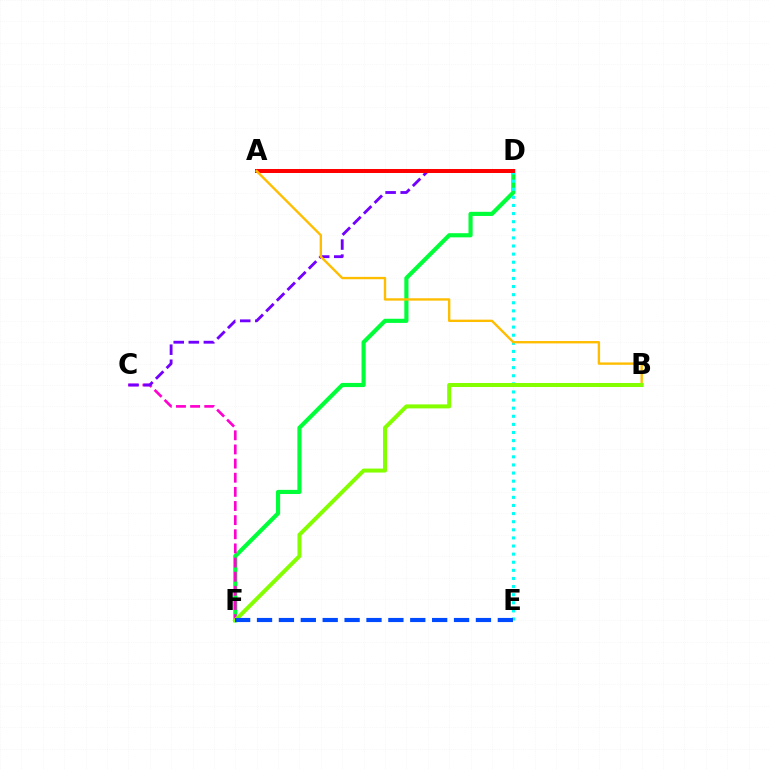{('D', 'F'): [{'color': '#00ff39', 'line_style': 'solid', 'thickness': 2.99}], ('D', 'E'): [{'color': '#00fff6', 'line_style': 'dotted', 'thickness': 2.2}], ('C', 'F'): [{'color': '#ff00cf', 'line_style': 'dashed', 'thickness': 1.92}], ('C', 'D'): [{'color': '#7200ff', 'line_style': 'dashed', 'thickness': 2.05}], ('A', 'D'): [{'color': '#ff0000', 'line_style': 'solid', 'thickness': 2.87}], ('A', 'B'): [{'color': '#ffbd00', 'line_style': 'solid', 'thickness': 1.7}], ('B', 'F'): [{'color': '#84ff00', 'line_style': 'solid', 'thickness': 2.87}], ('E', 'F'): [{'color': '#004bff', 'line_style': 'dashed', 'thickness': 2.97}]}